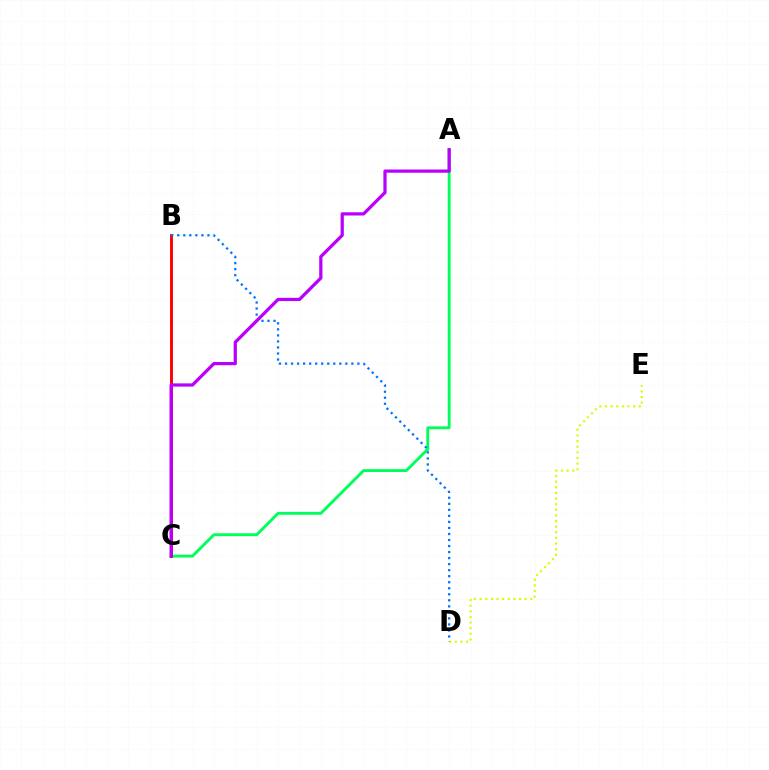{('A', 'C'): [{'color': '#00ff5c', 'line_style': 'solid', 'thickness': 2.08}, {'color': '#b900ff', 'line_style': 'solid', 'thickness': 2.33}], ('D', 'E'): [{'color': '#d1ff00', 'line_style': 'dotted', 'thickness': 1.53}], ('B', 'C'): [{'color': '#ff0000', 'line_style': 'solid', 'thickness': 2.1}], ('B', 'D'): [{'color': '#0074ff', 'line_style': 'dotted', 'thickness': 1.64}]}